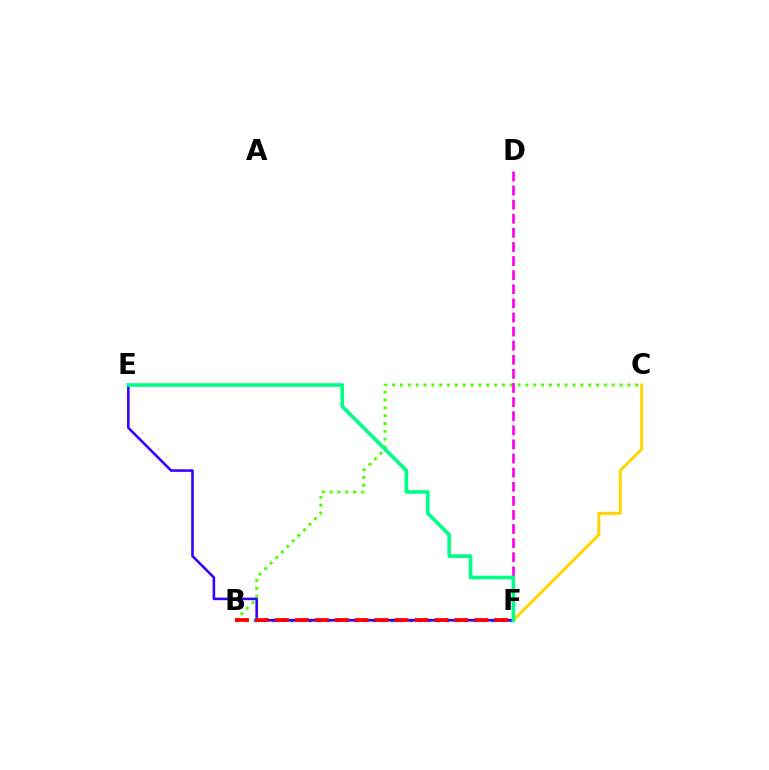{('B', 'C'): [{'color': '#4fff00', 'line_style': 'dotted', 'thickness': 2.13}], ('B', 'F'): [{'color': '#009eff', 'line_style': 'dotted', 'thickness': 2.48}, {'color': '#ff0000', 'line_style': 'dashed', 'thickness': 2.71}], ('C', 'F'): [{'color': '#ffd500', 'line_style': 'solid', 'thickness': 2.15}], ('E', 'F'): [{'color': '#3700ff', 'line_style': 'solid', 'thickness': 1.86}, {'color': '#00ff86', 'line_style': 'solid', 'thickness': 2.61}], ('D', 'F'): [{'color': '#ff00ed', 'line_style': 'dashed', 'thickness': 1.92}]}